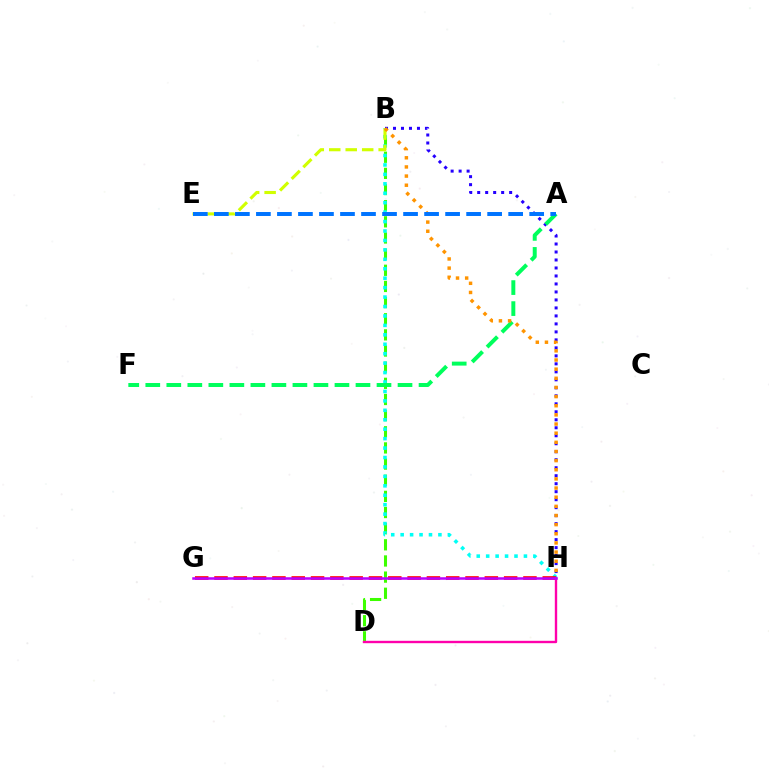{('B', 'D'): [{'color': '#3dff00', 'line_style': 'dashed', 'thickness': 2.19}], ('B', 'H'): [{'color': '#00fff6', 'line_style': 'dotted', 'thickness': 2.56}, {'color': '#2500ff', 'line_style': 'dotted', 'thickness': 2.17}, {'color': '#ff9400', 'line_style': 'dotted', 'thickness': 2.49}], ('G', 'H'): [{'color': '#ff0000', 'line_style': 'dashed', 'thickness': 2.62}, {'color': '#b900ff', 'line_style': 'solid', 'thickness': 1.83}], ('D', 'H'): [{'color': '#ff00ac', 'line_style': 'solid', 'thickness': 1.71}], ('A', 'F'): [{'color': '#00ff5c', 'line_style': 'dashed', 'thickness': 2.86}], ('B', 'E'): [{'color': '#d1ff00', 'line_style': 'dashed', 'thickness': 2.24}], ('A', 'E'): [{'color': '#0074ff', 'line_style': 'dashed', 'thickness': 2.86}]}